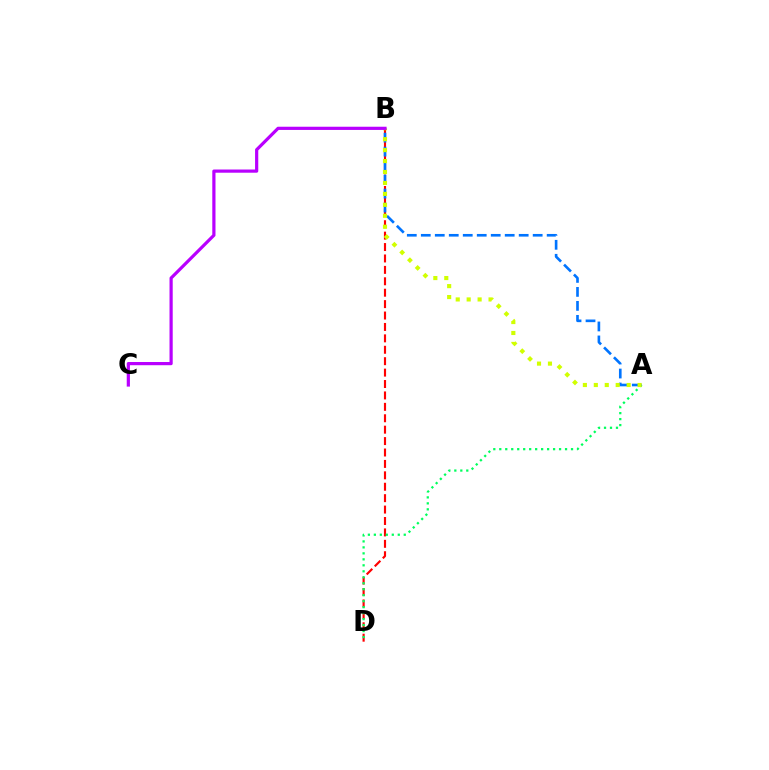{('B', 'D'): [{'color': '#ff0000', 'line_style': 'dashed', 'thickness': 1.55}], ('A', 'D'): [{'color': '#00ff5c', 'line_style': 'dotted', 'thickness': 1.62}], ('A', 'B'): [{'color': '#0074ff', 'line_style': 'dashed', 'thickness': 1.9}, {'color': '#d1ff00', 'line_style': 'dotted', 'thickness': 2.97}], ('B', 'C'): [{'color': '#b900ff', 'line_style': 'solid', 'thickness': 2.3}]}